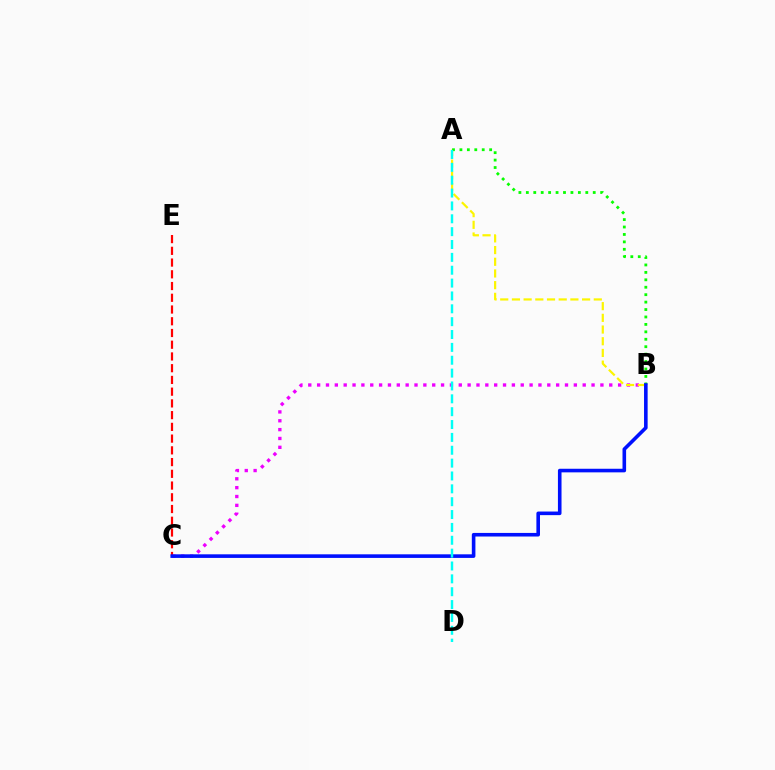{('B', 'C'): [{'color': '#ee00ff', 'line_style': 'dotted', 'thickness': 2.41}, {'color': '#0010ff', 'line_style': 'solid', 'thickness': 2.59}], ('A', 'B'): [{'color': '#fcf500', 'line_style': 'dashed', 'thickness': 1.59}, {'color': '#08ff00', 'line_style': 'dotted', 'thickness': 2.02}], ('C', 'E'): [{'color': '#ff0000', 'line_style': 'dashed', 'thickness': 1.59}], ('A', 'D'): [{'color': '#00fff6', 'line_style': 'dashed', 'thickness': 1.75}]}